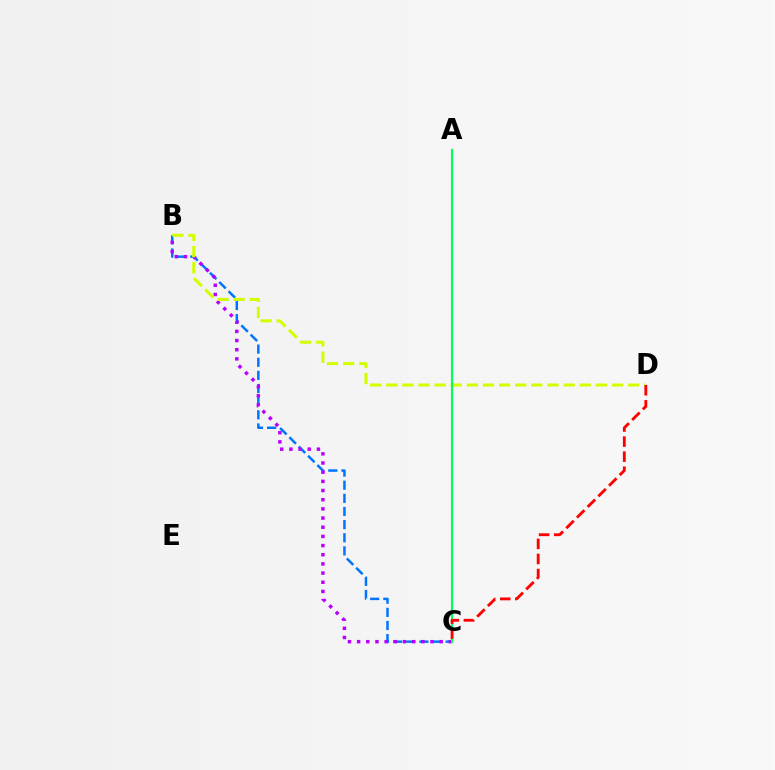{('B', 'C'): [{'color': '#0074ff', 'line_style': 'dashed', 'thickness': 1.78}, {'color': '#b900ff', 'line_style': 'dotted', 'thickness': 2.49}], ('B', 'D'): [{'color': '#d1ff00', 'line_style': 'dashed', 'thickness': 2.19}], ('A', 'C'): [{'color': '#00ff5c', 'line_style': 'solid', 'thickness': 1.53}], ('C', 'D'): [{'color': '#ff0000', 'line_style': 'dashed', 'thickness': 2.05}]}